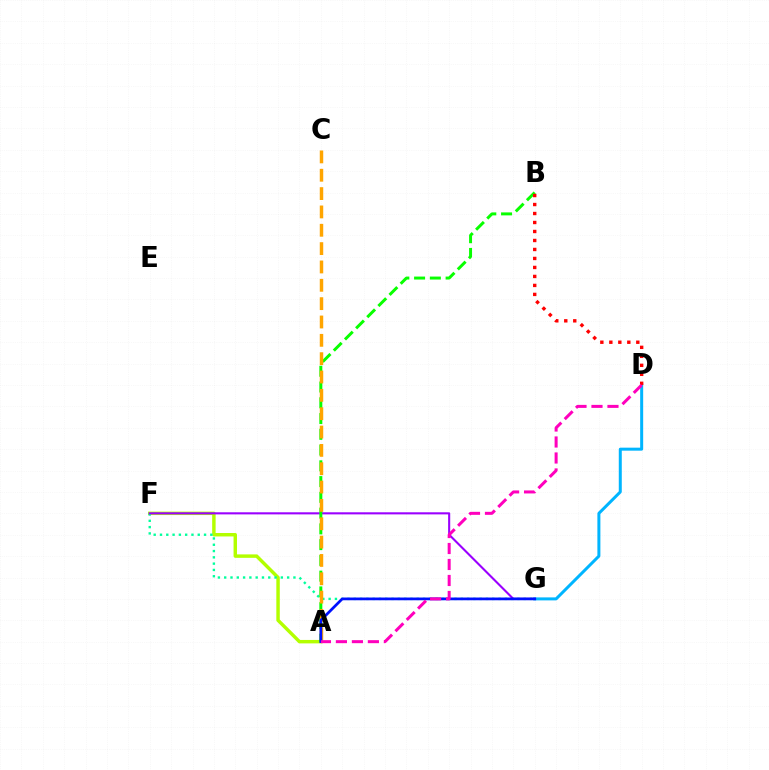{('A', 'F'): [{'color': '#b3ff00', 'line_style': 'solid', 'thickness': 2.48}], ('F', 'G'): [{'color': '#00ff9d', 'line_style': 'dotted', 'thickness': 1.71}, {'color': '#9b00ff', 'line_style': 'solid', 'thickness': 1.51}], ('A', 'B'): [{'color': '#08ff00', 'line_style': 'dashed', 'thickness': 2.14}], ('A', 'C'): [{'color': '#ffa500', 'line_style': 'dashed', 'thickness': 2.49}], ('D', 'G'): [{'color': '#00b5ff', 'line_style': 'solid', 'thickness': 2.16}], ('A', 'G'): [{'color': '#0010ff', 'line_style': 'solid', 'thickness': 1.98}], ('B', 'D'): [{'color': '#ff0000', 'line_style': 'dotted', 'thickness': 2.44}], ('A', 'D'): [{'color': '#ff00bd', 'line_style': 'dashed', 'thickness': 2.17}]}